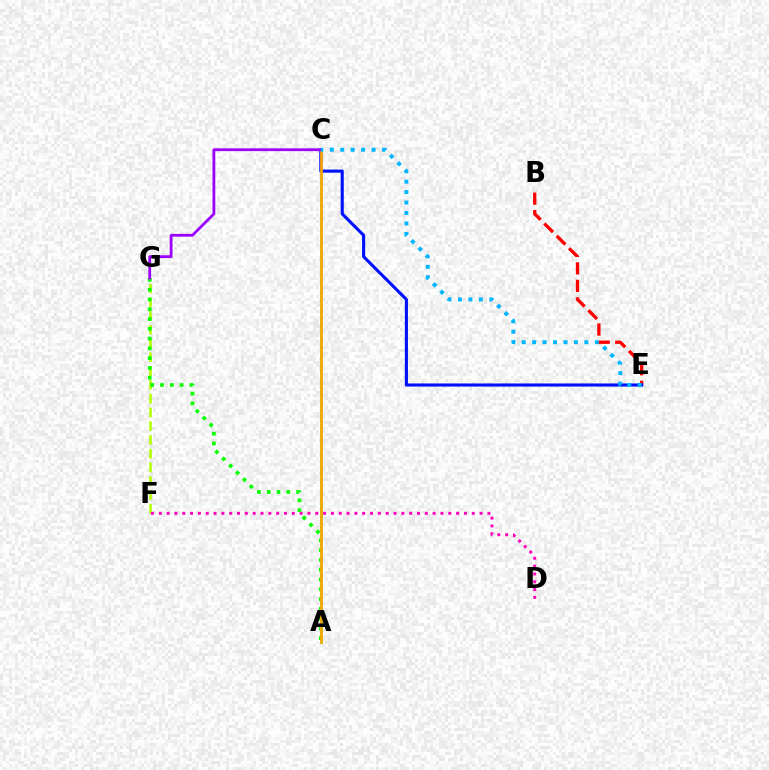{('A', 'C'): [{'color': '#00ff9d', 'line_style': 'solid', 'thickness': 1.93}, {'color': '#ffa500', 'line_style': 'solid', 'thickness': 1.96}], ('F', 'G'): [{'color': '#b3ff00', 'line_style': 'dashed', 'thickness': 1.87}], ('B', 'E'): [{'color': '#ff0000', 'line_style': 'dashed', 'thickness': 2.38}], ('C', 'E'): [{'color': '#0010ff', 'line_style': 'solid', 'thickness': 2.23}, {'color': '#00b5ff', 'line_style': 'dotted', 'thickness': 2.84}], ('D', 'F'): [{'color': '#ff00bd', 'line_style': 'dotted', 'thickness': 2.13}], ('A', 'G'): [{'color': '#08ff00', 'line_style': 'dotted', 'thickness': 2.66}], ('C', 'G'): [{'color': '#9b00ff', 'line_style': 'solid', 'thickness': 2.0}]}